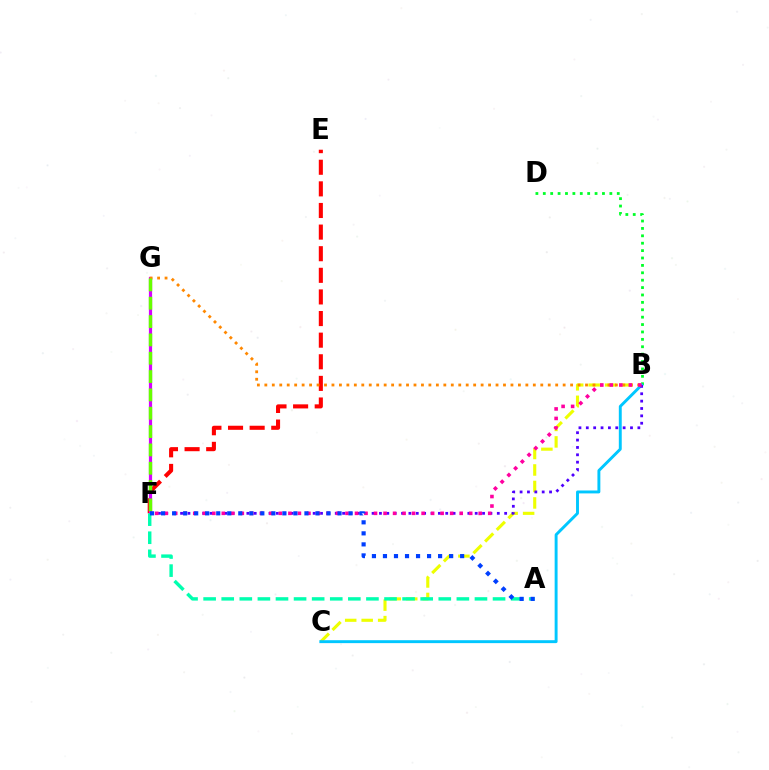{('E', 'F'): [{'color': '#ff0000', 'line_style': 'dashed', 'thickness': 2.94}], ('F', 'G'): [{'color': '#d600ff', 'line_style': 'solid', 'thickness': 2.31}, {'color': '#66ff00', 'line_style': 'dashed', 'thickness': 2.49}], ('B', 'D'): [{'color': '#00ff27', 'line_style': 'dotted', 'thickness': 2.01}], ('B', 'C'): [{'color': '#eeff00', 'line_style': 'dashed', 'thickness': 2.24}, {'color': '#00c7ff', 'line_style': 'solid', 'thickness': 2.1}], ('B', 'G'): [{'color': '#ff8800', 'line_style': 'dotted', 'thickness': 2.03}], ('B', 'F'): [{'color': '#4f00ff', 'line_style': 'dotted', 'thickness': 2.0}, {'color': '#ff00a0', 'line_style': 'dotted', 'thickness': 2.59}], ('A', 'F'): [{'color': '#00ffaf', 'line_style': 'dashed', 'thickness': 2.46}, {'color': '#003fff', 'line_style': 'dotted', 'thickness': 3.0}]}